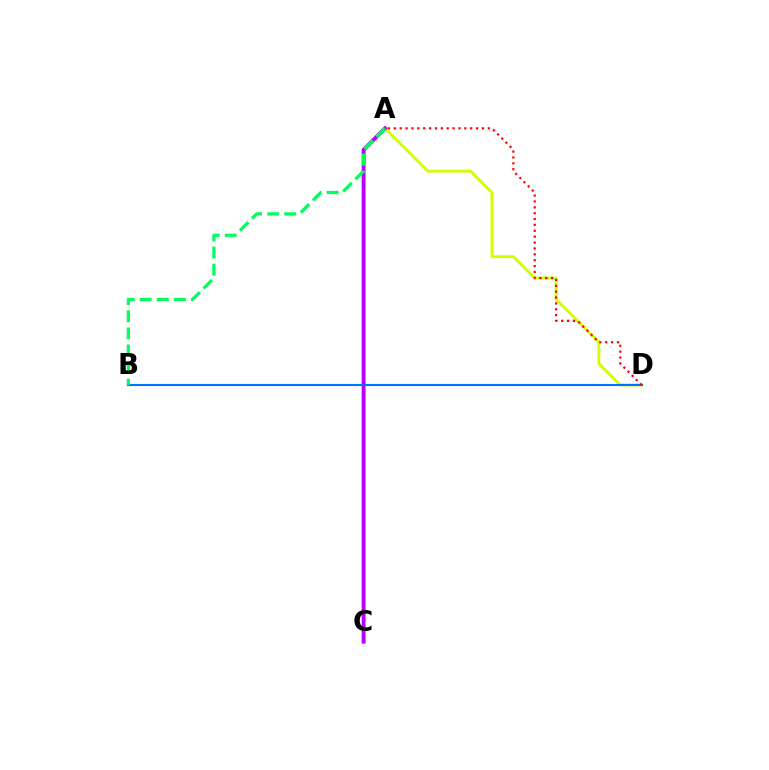{('A', 'D'): [{'color': '#d1ff00', 'line_style': 'solid', 'thickness': 2.08}, {'color': '#ff0000', 'line_style': 'dotted', 'thickness': 1.6}], ('A', 'C'): [{'color': '#b900ff', 'line_style': 'solid', 'thickness': 2.79}], ('B', 'D'): [{'color': '#0074ff', 'line_style': 'solid', 'thickness': 1.51}], ('A', 'B'): [{'color': '#00ff5c', 'line_style': 'dashed', 'thickness': 2.32}]}